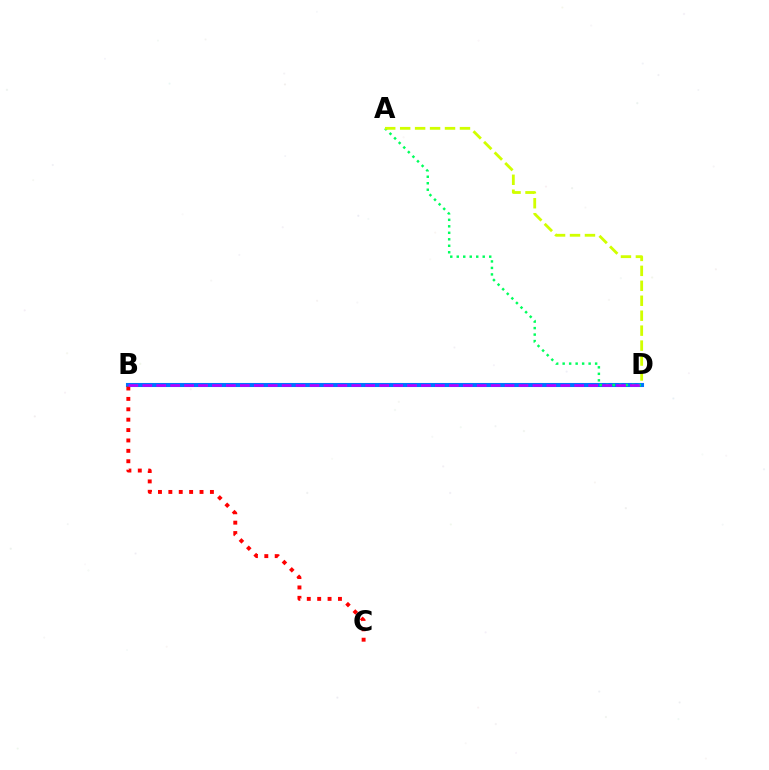{('B', 'D'): [{'color': '#0074ff', 'line_style': 'solid', 'thickness': 2.93}, {'color': '#b900ff', 'line_style': 'dashed', 'thickness': 1.89}], ('B', 'C'): [{'color': '#ff0000', 'line_style': 'dotted', 'thickness': 2.82}], ('A', 'D'): [{'color': '#00ff5c', 'line_style': 'dotted', 'thickness': 1.76}, {'color': '#d1ff00', 'line_style': 'dashed', 'thickness': 2.03}]}